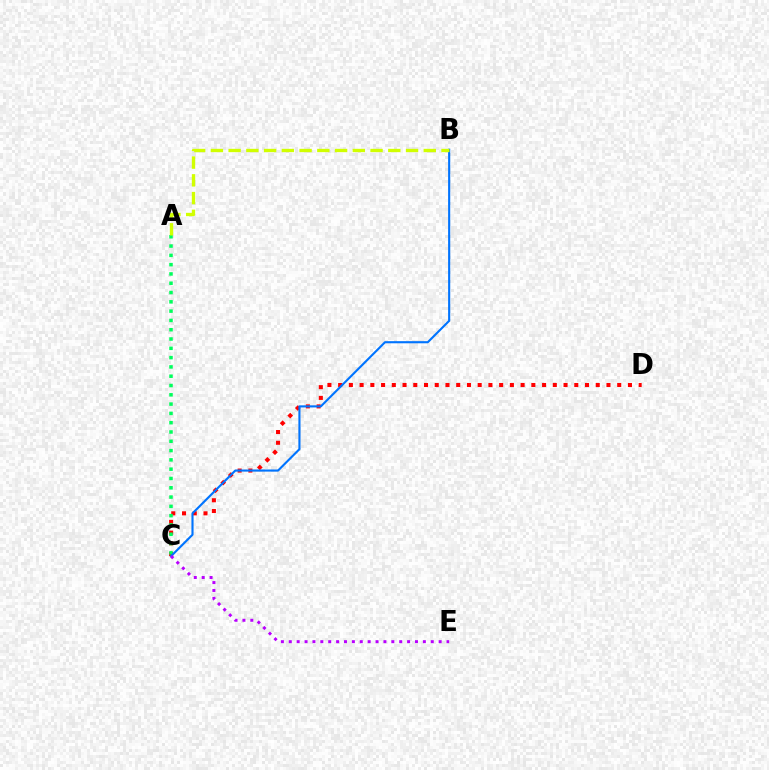{('C', 'D'): [{'color': '#ff0000', 'line_style': 'dotted', 'thickness': 2.92}], ('A', 'C'): [{'color': '#00ff5c', 'line_style': 'dotted', 'thickness': 2.53}], ('B', 'C'): [{'color': '#0074ff', 'line_style': 'solid', 'thickness': 1.53}], ('A', 'B'): [{'color': '#d1ff00', 'line_style': 'dashed', 'thickness': 2.41}], ('C', 'E'): [{'color': '#b900ff', 'line_style': 'dotted', 'thickness': 2.14}]}